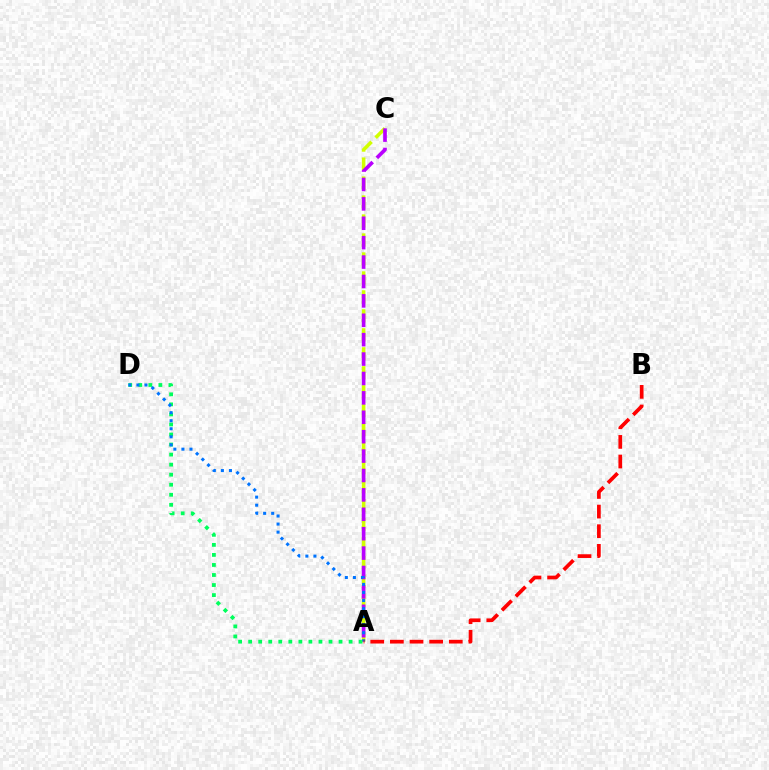{('A', 'D'): [{'color': '#00ff5c', 'line_style': 'dotted', 'thickness': 2.73}, {'color': '#0074ff', 'line_style': 'dotted', 'thickness': 2.19}], ('A', 'C'): [{'color': '#d1ff00', 'line_style': 'dashed', 'thickness': 2.58}, {'color': '#b900ff', 'line_style': 'dashed', 'thickness': 2.64}], ('A', 'B'): [{'color': '#ff0000', 'line_style': 'dashed', 'thickness': 2.67}]}